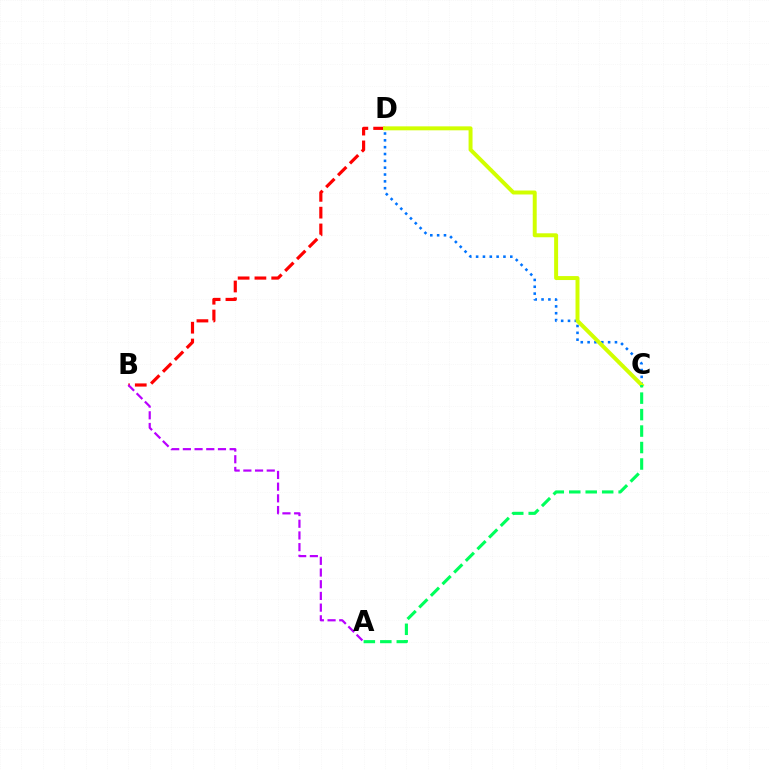{('C', 'D'): [{'color': '#0074ff', 'line_style': 'dotted', 'thickness': 1.86}, {'color': '#d1ff00', 'line_style': 'solid', 'thickness': 2.85}], ('B', 'D'): [{'color': '#ff0000', 'line_style': 'dashed', 'thickness': 2.28}], ('A', 'B'): [{'color': '#b900ff', 'line_style': 'dashed', 'thickness': 1.59}], ('A', 'C'): [{'color': '#00ff5c', 'line_style': 'dashed', 'thickness': 2.24}]}